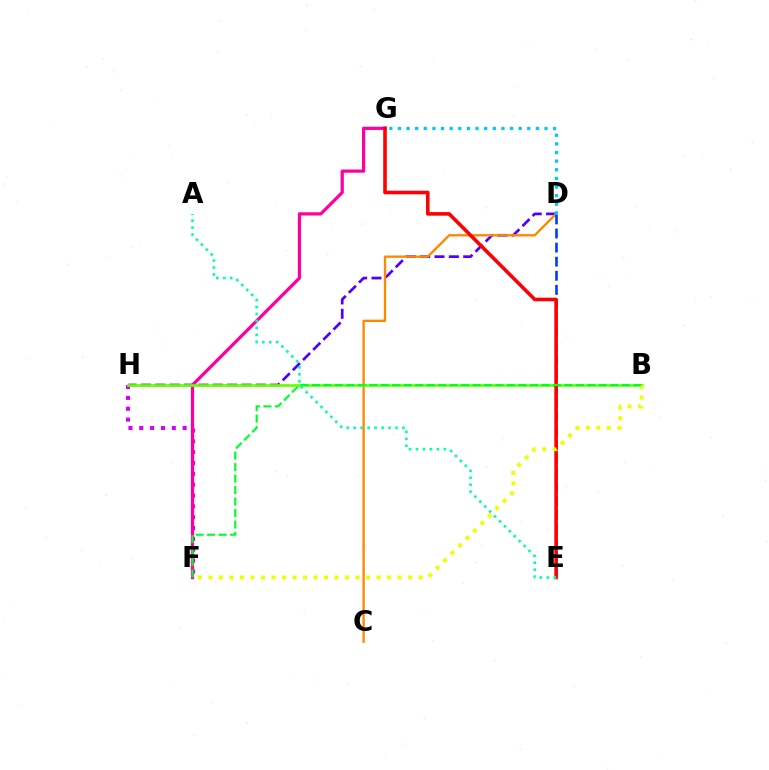{('D', 'H'): [{'color': '#4f00ff', 'line_style': 'dashed', 'thickness': 1.95}], ('C', 'D'): [{'color': '#ff8800', 'line_style': 'solid', 'thickness': 1.69}], ('D', 'E'): [{'color': '#003fff', 'line_style': 'dashed', 'thickness': 1.91}], ('F', 'H'): [{'color': '#d600ff', 'line_style': 'dotted', 'thickness': 2.95}], ('F', 'G'): [{'color': '#ff00a0', 'line_style': 'solid', 'thickness': 2.33}], ('B', 'H'): [{'color': '#66ff00', 'line_style': 'solid', 'thickness': 1.95}], ('E', 'G'): [{'color': '#ff0000', 'line_style': 'solid', 'thickness': 2.58}], ('B', 'F'): [{'color': '#eeff00', 'line_style': 'dotted', 'thickness': 2.86}, {'color': '#00ff27', 'line_style': 'dashed', 'thickness': 1.56}], ('D', 'G'): [{'color': '#00c7ff', 'line_style': 'dotted', 'thickness': 2.34}], ('A', 'E'): [{'color': '#00ffaf', 'line_style': 'dotted', 'thickness': 1.89}]}